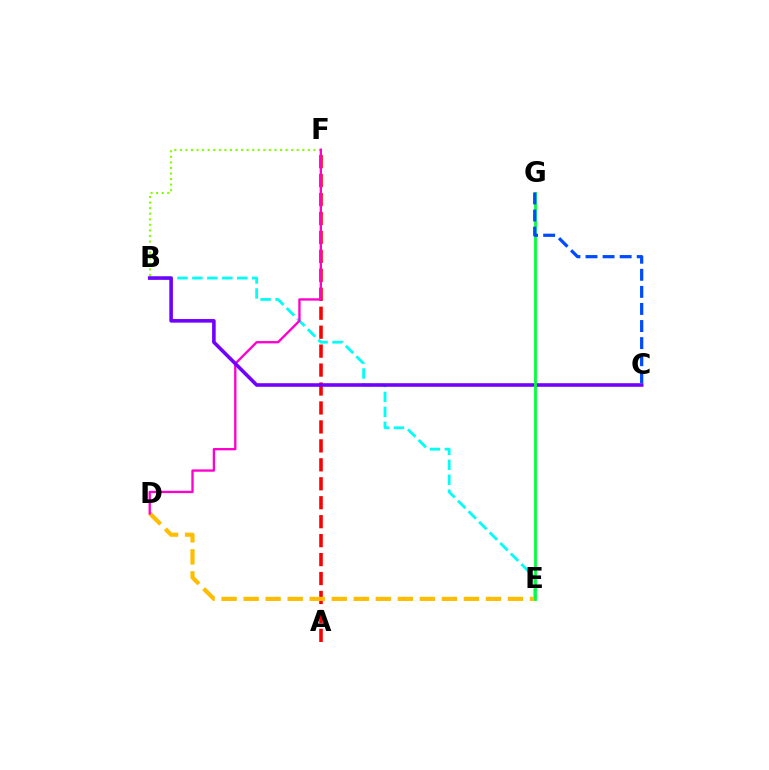{('B', 'E'): [{'color': '#00fff6', 'line_style': 'dashed', 'thickness': 2.03}], ('B', 'F'): [{'color': '#84ff00', 'line_style': 'dotted', 'thickness': 1.51}], ('A', 'F'): [{'color': '#ff0000', 'line_style': 'dashed', 'thickness': 2.57}], ('D', 'E'): [{'color': '#ffbd00', 'line_style': 'dashed', 'thickness': 2.99}], ('D', 'F'): [{'color': '#ff00cf', 'line_style': 'solid', 'thickness': 1.68}], ('B', 'C'): [{'color': '#7200ff', 'line_style': 'solid', 'thickness': 2.58}], ('E', 'G'): [{'color': '#00ff39', 'line_style': 'solid', 'thickness': 1.99}], ('C', 'G'): [{'color': '#004bff', 'line_style': 'dashed', 'thickness': 2.32}]}